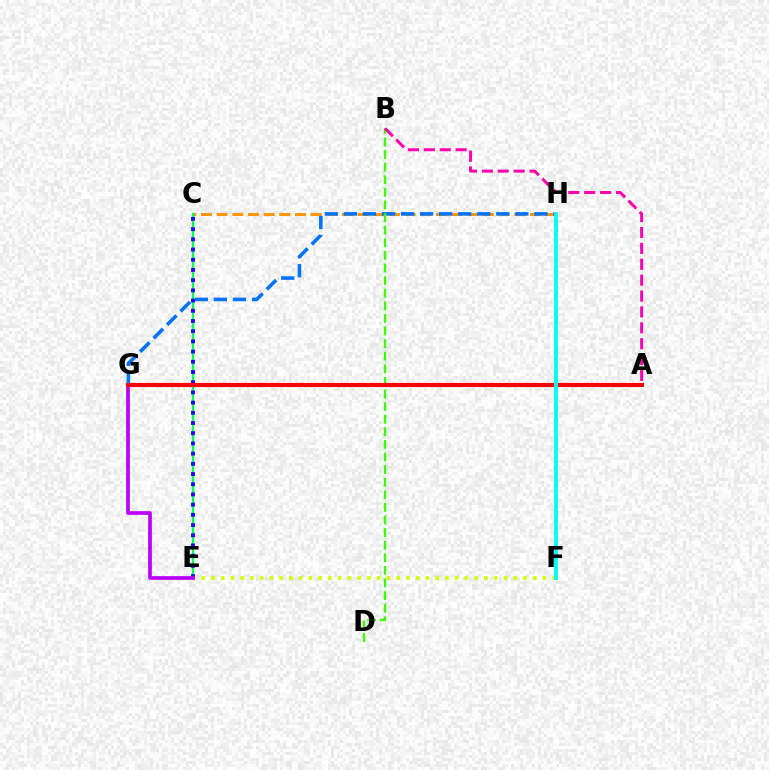{('C', 'H'): [{'color': '#ff9400', 'line_style': 'dashed', 'thickness': 2.13}], ('G', 'H'): [{'color': '#0074ff', 'line_style': 'dashed', 'thickness': 2.59}], ('C', 'E'): [{'color': '#00ff5c', 'line_style': 'solid', 'thickness': 1.68}, {'color': '#2500ff', 'line_style': 'dotted', 'thickness': 2.77}], ('E', 'F'): [{'color': '#d1ff00', 'line_style': 'dotted', 'thickness': 2.65}], ('B', 'D'): [{'color': '#3dff00', 'line_style': 'dashed', 'thickness': 1.71}], ('E', 'G'): [{'color': '#b900ff', 'line_style': 'solid', 'thickness': 2.67}], ('A', 'G'): [{'color': '#ff0000', 'line_style': 'solid', 'thickness': 2.95}], ('A', 'B'): [{'color': '#ff00ac', 'line_style': 'dashed', 'thickness': 2.16}], ('F', 'H'): [{'color': '#00fff6', 'line_style': 'solid', 'thickness': 2.77}]}